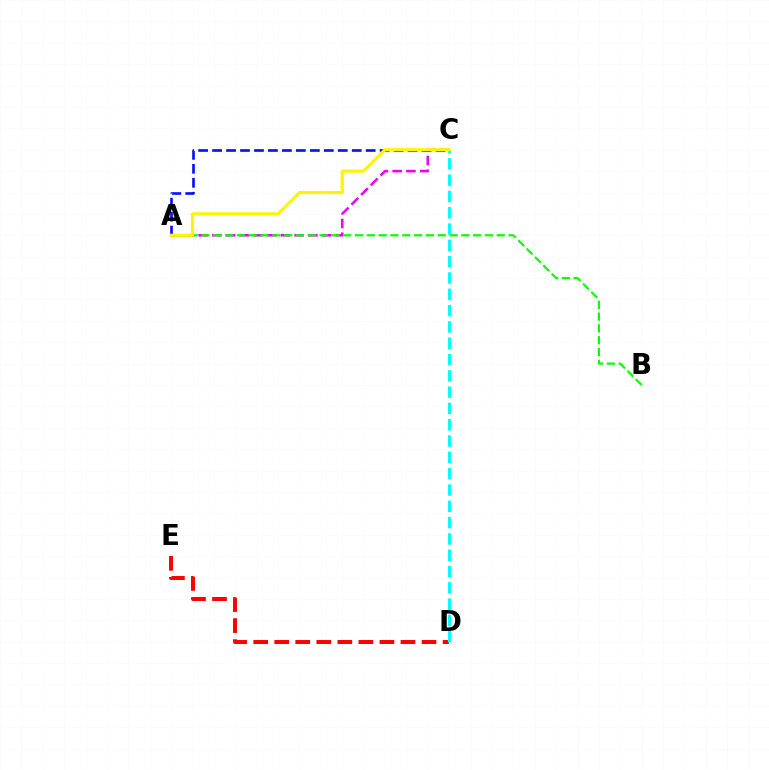{('D', 'E'): [{'color': '#ff0000', 'line_style': 'dashed', 'thickness': 2.86}], ('A', 'C'): [{'color': '#ee00ff', 'line_style': 'dashed', 'thickness': 1.86}, {'color': '#0010ff', 'line_style': 'dashed', 'thickness': 1.9}, {'color': '#fcf500', 'line_style': 'solid', 'thickness': 2.27}], ('A', 'B'): [{'color': '#08ff00', 'line_style': 'dashed', 'thickness': 1.61}], ('C', 'D'): [{'color': '#00fff6', 'line_style': 'dashed', 'thickness': 2.22}]}